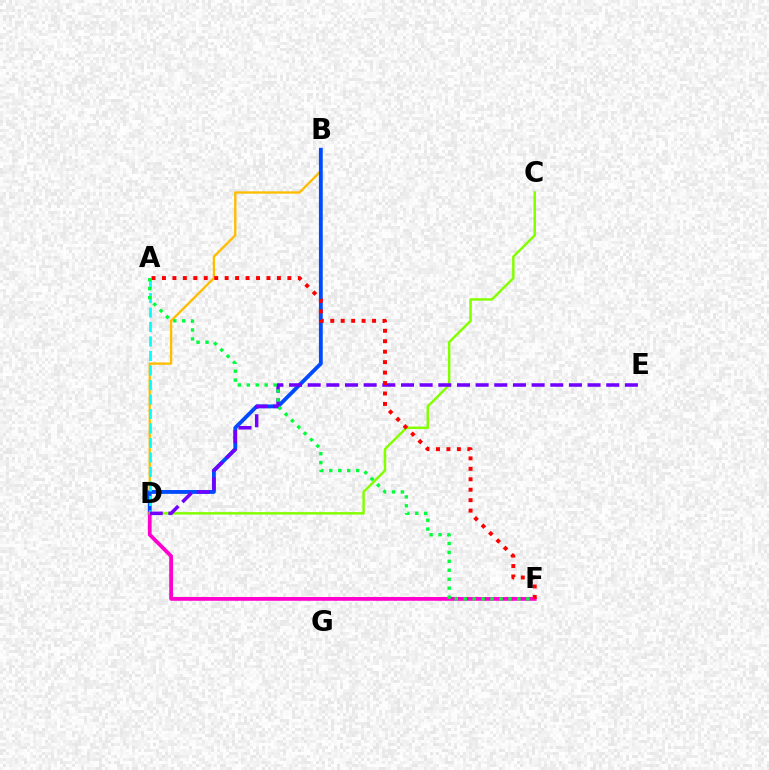{('B', 'D'): [{'color': '#ffbd00', 'line_style': 'solid', 'thickness': 1.69}, {'color': '#004bff', 'line_style': 'solid', 'thickness': 2.76}], ('D', 'F'): [{'color': '#ff00cf', 'line_style': 'solid', 'thickness': 2.72}], ('C', 'D'): [{'color': '#84ff00', 'line_style': 'solid', 'thickness': 1.78}], ('A', 'D'): [{'color': '#00fff6', 'line_style': 'dashed', 'thickness': 1.97}], ('D', 'E'): [{'color': '#7200ff', 'line_style': 'dashed', 'thickness': 2.53}], ('A', 'F'): [{'color': '#ff0000', 'line_style': 'dotted', 'thickness': 2.84}, {'color': '#00ff39', 'line_style': 'dotted', 'thickness': 2.43}]}